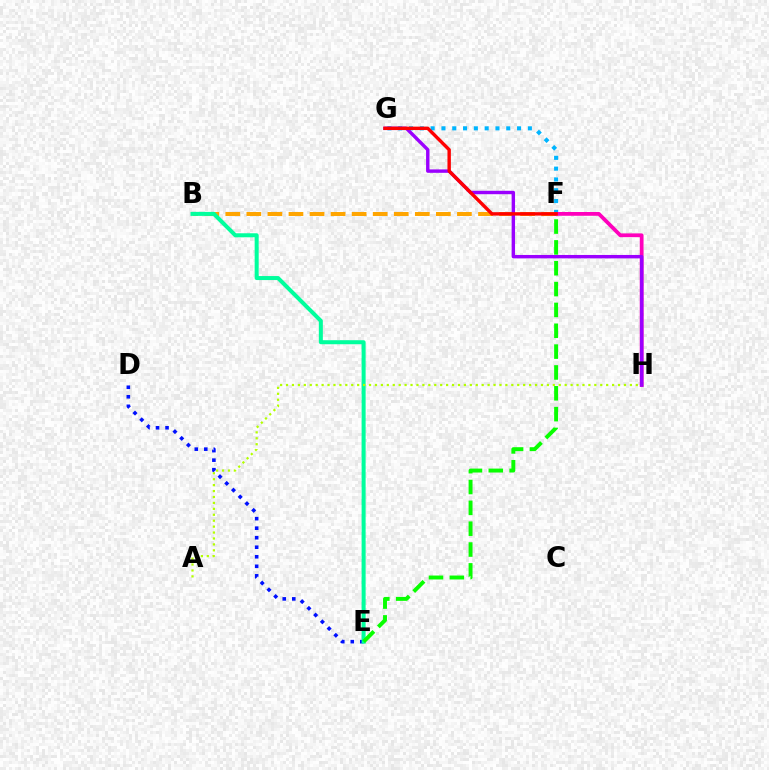{('F', 'G'): [{'color': '#00b5ff', 'line_style': 'dotted', 'thickness': 2.94}, {'color': '#ff0000', 'line_style': 'solid', 'thickness': 2.45}], ('D', 'E'): [{'color': '#0010ff', 'line_style': 'dotted', 'thickness': 2.59}], ('B', 'F'): [{'color': '#ffa500', 'line_style': 'dashed', 'thickness': 2.86}], ('F', 'H'): [{'color': '#ff00bd', 'line_style': 'solid', 'thickness': 2.72}], ('G', 'H'): [{'color': '#9b00ff', 'line_style': 'solid', 'thickness': 2.46}], ('B', 'E'): [{'color': '#00ff9d', 'line_style': 'solid', 'thickness': 2.89}], ('A', 'H'): [{'color': '#b3ff00', 'line_style': 'dotted', 'thickness': 1.61}], ('E', 'F'): [{'color': '#08ff00', 'line_style': 'dashed', 'thickness': 2.83}]}